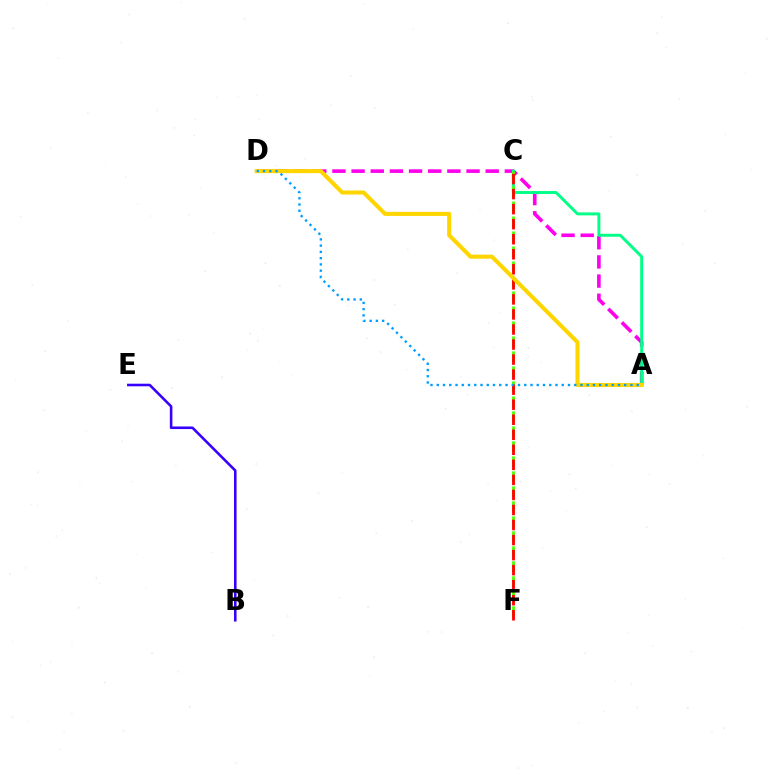{('A', 'D'): [{'color': '#ff00ed', 'line_style': 'dashed', 'thickness': 2.6}, {'color': '#ffd500', 'line_style': 'solid', 'thickness': 2.93}, {'color': '#009eff', 'line_style': 'dotted', 'thickness': 1.7}], ('A', 'C'): [{'color': '#00ff86', 'line_style': 'solid', 'thickness': 2.12}], ('C', 'F'): [{'color': '#4fff00', 'line_style': 'dashed', 'thickness': 2.04}, {'color': '#ff0000', 'line_style': 'dashed', 'thickness': 2.04}], ('B', 'E'): [{'color': '#3700ff', 'line_style': 'solid', 'thickness': 1.86}]}